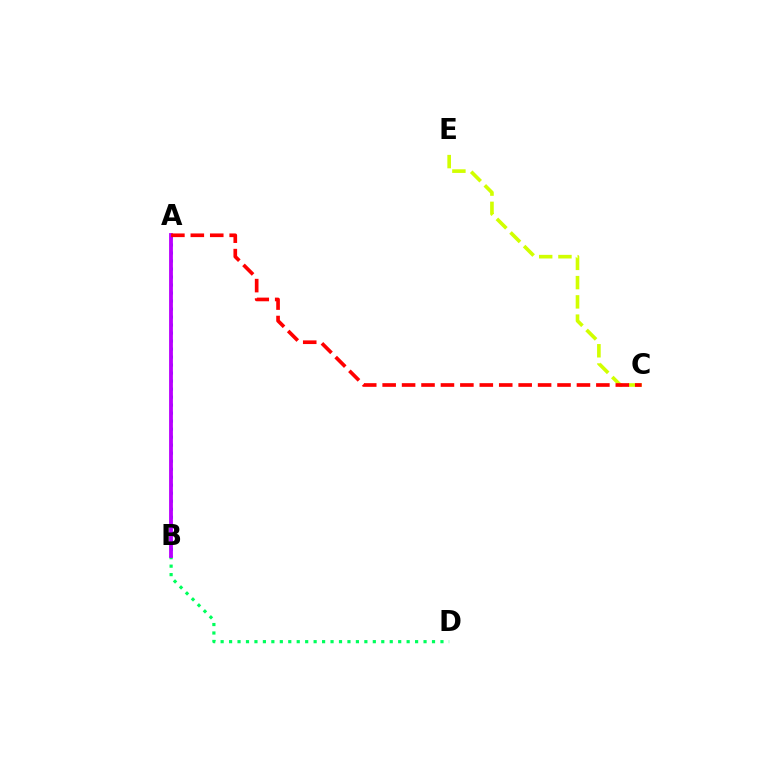{('C', 'E'): [{'color': '#d1ff00', 'line_style': 'dashed', 'thickness': 2.62}], ('B', 'D'): [{'color': '#00ff5c', 'line_style': 'dotted', 'thickness': 2.3}], ('A', 'B'): [{'color': '#0074ff', 'line_style': 'dotted', 'thickness': 2.18}, {'color': '#b900ff', 'line_style': 'solid', 'thickness': 2.75}], ('A', 'C'): [{'color': '#ff0000', 'line_style': 'dashed', 'thickness': 2.64}]}